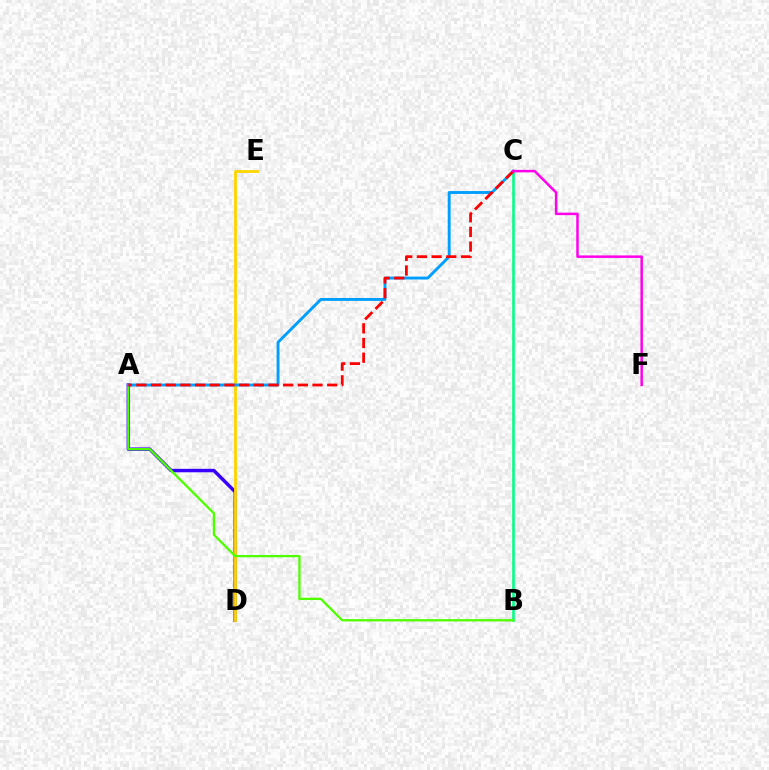{('A', 'D'): [{'color': '#3700ff', 'line_style': 'solid', 'thickness': 2.47}], ('D', 'E'): [{'color': '#ffd500', 'line_style': 'solid', 'thickness': 2.04}], ('B', 'C'): [{'color': '#00ff86', 'line_style': 'solid', 'thickness': 1.86}], ('A', 'B'): [{'color': '#4fff00', 'line_style': 'solid', 'thickness': 1.66}], ('A', 'C'): [{'color': '#009eff', 'line_style': 'solid', 'thickness': 2.08}, {'color': '#ff0000', 'line_style': 'dashed', 'thickness': 1.99}], ('C', 'F'): [{'color': '#ff00ed', 'line_style': 'solid', 'thickness': 1.8}]}